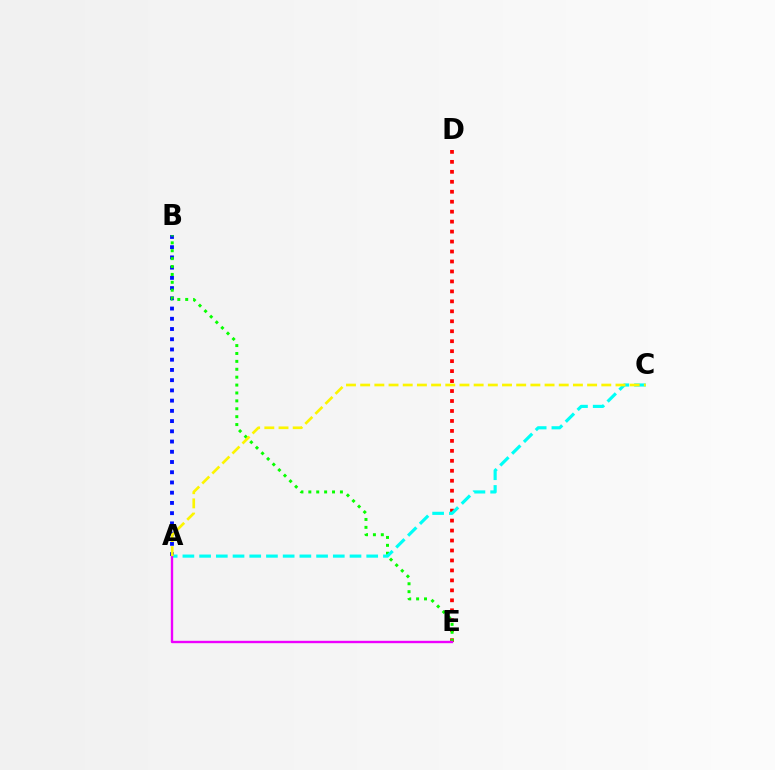{('A', 'B'): [{'color': '#0010ff', 'line_style': 'dotted', 'thickness': 2.78}], ('D', 'E'): [{'color': '#ff0000', 'line_style': 'dotted', 'thickness': 2.71}], ('B', 'E'): [{'color': '#08ff00', 'line_style': 'dotted', 'thickness': 2.15}], ('A', 'C'): [{'color': '#00fff6', 'line_style': 'dashed', 'thickness': 2.27}, {'color': '#fcf500', 'line_style': 'dashed', 'thickness': 1.93}], ('A', 'E'): [{'color': '#ee00ff', 'line_style': 'solid', 'thickness': 1.71}]}